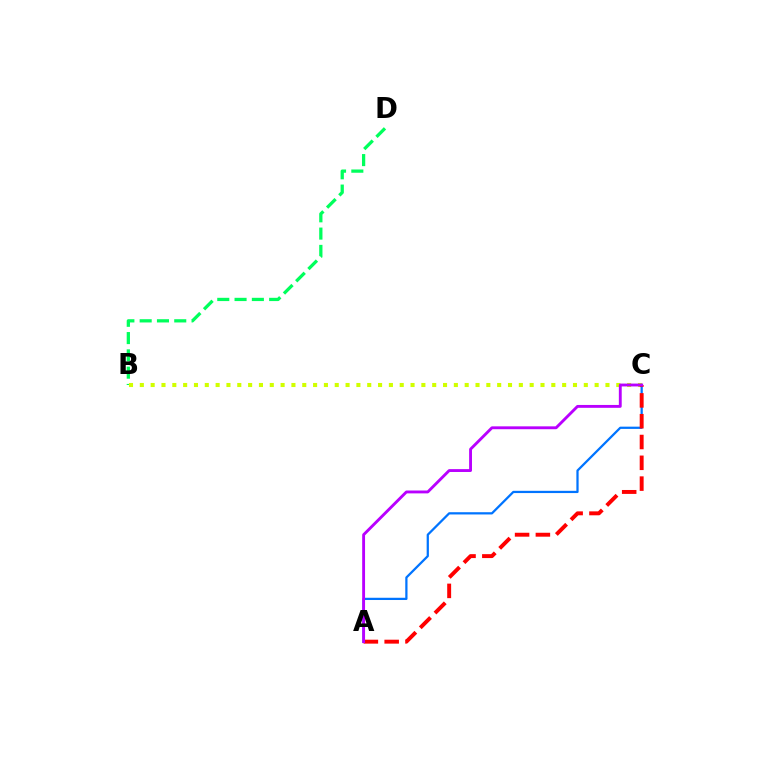{('B', 'D'): [{'color': '#00ff5c', 'line_style': 'dashed', 'thickness': 2.35}], ('B', 'C'): [{'color': '#d1ff00', 'line_style': 'dotted', 'thickness': 2.94}], ('A', 'C'): [{'color': '#0074ff', 'line_style': 'solid', 'thickness': 1.62}, {'color': '#ff0000', 'line_style': 'dashed', 'thickness': 2.83}, {'color': '#b900ff', 'line_style': 'solid', 'thickness': 2.07}]}